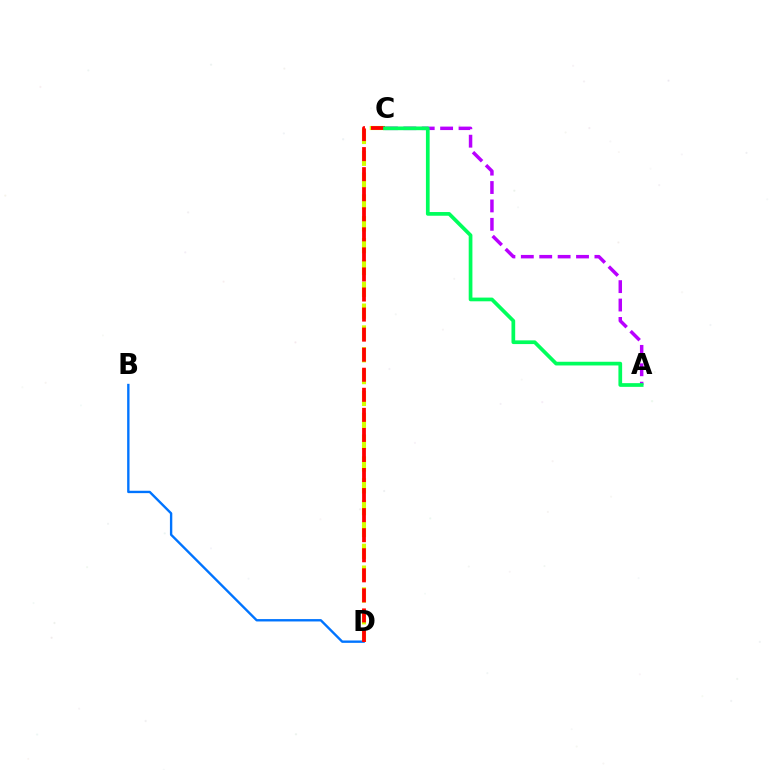{('C', 'D'): [{'color': '#d1ff00', 'line_style': 'dashed', 'thickness': 2.97}, {'color': '#ff0000', 'line_style': 'dashed', 'thickness': 2.72}], ('B', 'D'): [{'color': '#0074ff', 'line_style': 'solid', 'thickness': 1.71}], ('A', 'C'): [{'color': '#b900ff', 'line_style': 'dashed', 'thickness': 2.5}, {'color': '#00ff5c', 'line_style': 'solid', 'thickness': 2.67}]}